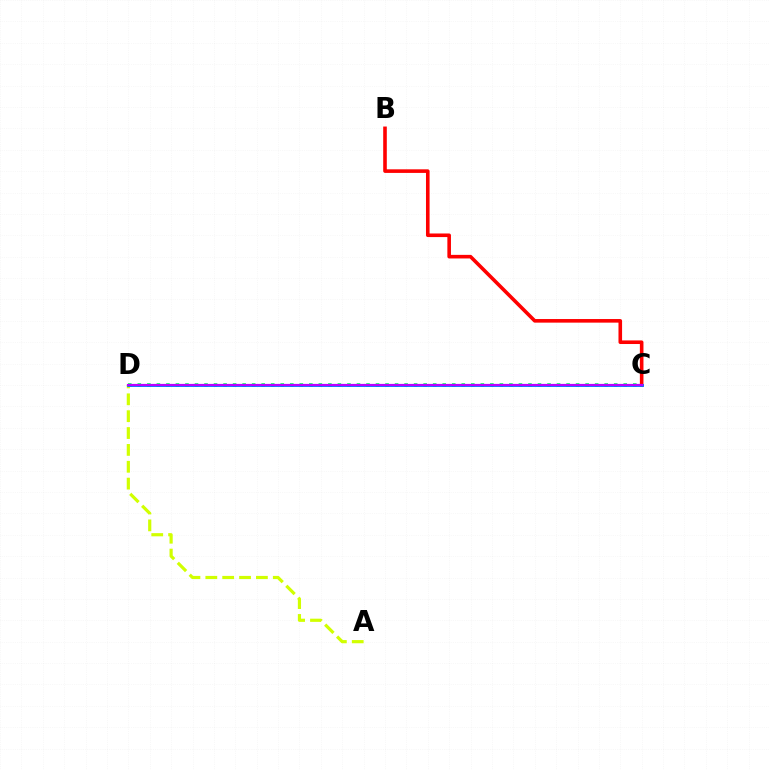{('C', 'D'): [{'color': '#00ff5c', 'line_style': 'dotted', 'thickness': 2.59}, {'color': '#0074ff', 'line_style': 'solid', 'thickness': 2.05}, {'color': '#b900ff', 'line_style': 'solid', 'thickness': 1.59}], ('B', 'C'): [{'color': '#ff0000', 'line_style': 'solid', 'thickness': 2.59}], ('A', 'D'): [{'color': '#d1ff00', 'line_style': 'dashed', 'thickness': 2.29}]}